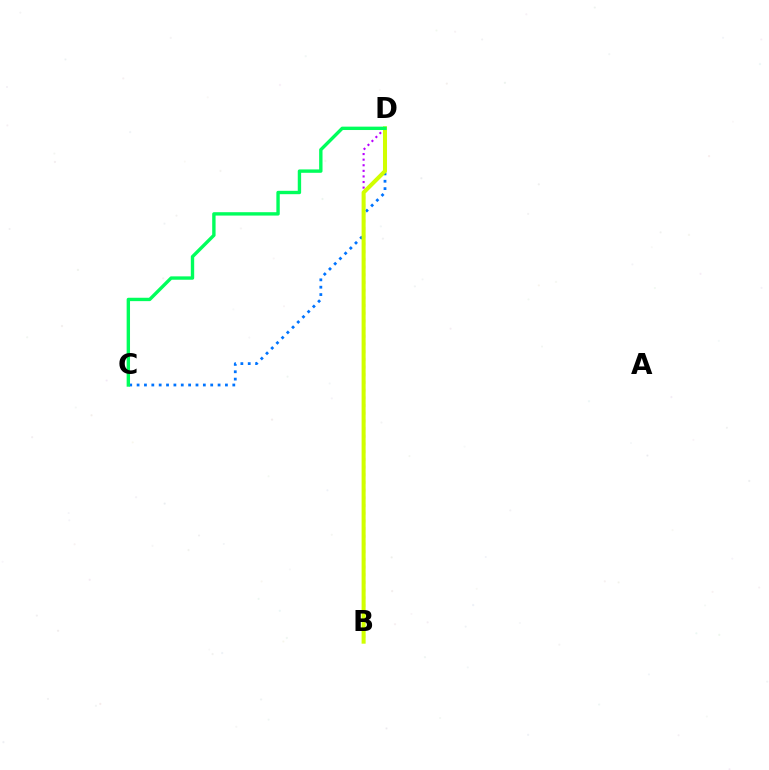{('B', 'D'): [{'color': '#b900ff', 'line_style': 'dotted', 'thickness': 1.52}, {'color': '#ff0000', 'line_style': 'dotted', 'thickness': 2.09}, {'color': '#d1ff00', 'line_style': 'solid', 'thickness': 2.9}], ('C', 'D'): [{'color': '#0074ff', 'line_style': 'dotted', 'thickness': 2.0}, {'color': '#00ff5c', 'line_style': 'solid', 'thickness': 2.43}]}